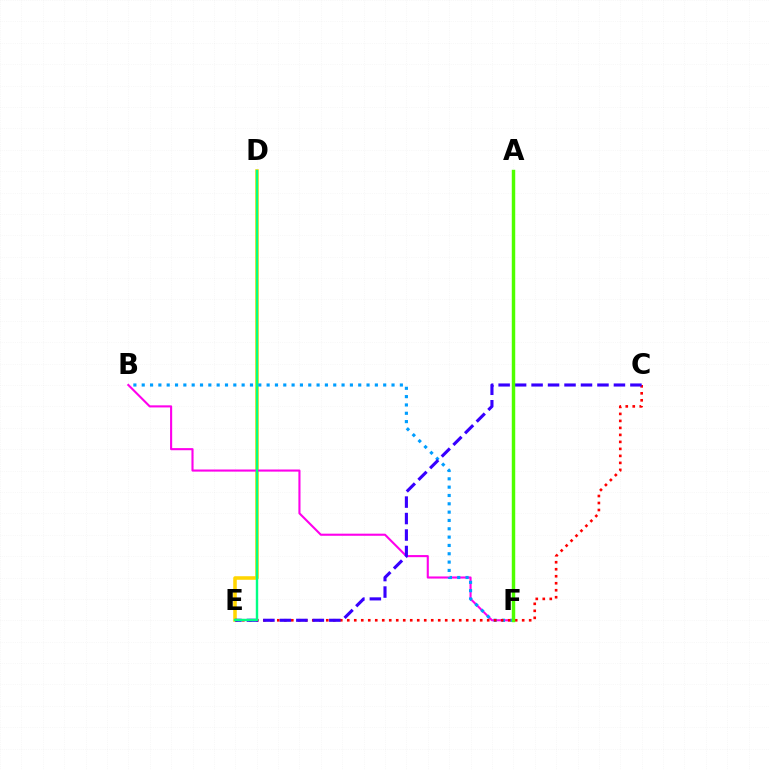{('D', 'E'): [{'color': '#ffd500', 'line_style': 'solid', 'thickness': 2.56}, {'color': '#00ff86', 'line_style': 'solid', 'thickness': 1.74}], ('B', 'F'): [{'color': '#ff00ed', 'line_style': 'solid', 'thickness': 1.52}, {'color': '#009eff', 'line_style': 'dotted', 'thickness': 2.26}], ('C', 'E'): [{'color': '#ff0000', 'line_style': 'dotted', 'thickness': 1.9}, {'color': '#3700ff', 'line_style': 'dashed', 'thickness': 2.24}], ('A', 'F'): [{'color': '#4fff00', 'line_style': 'solid', 'thickness': 2.48}]}